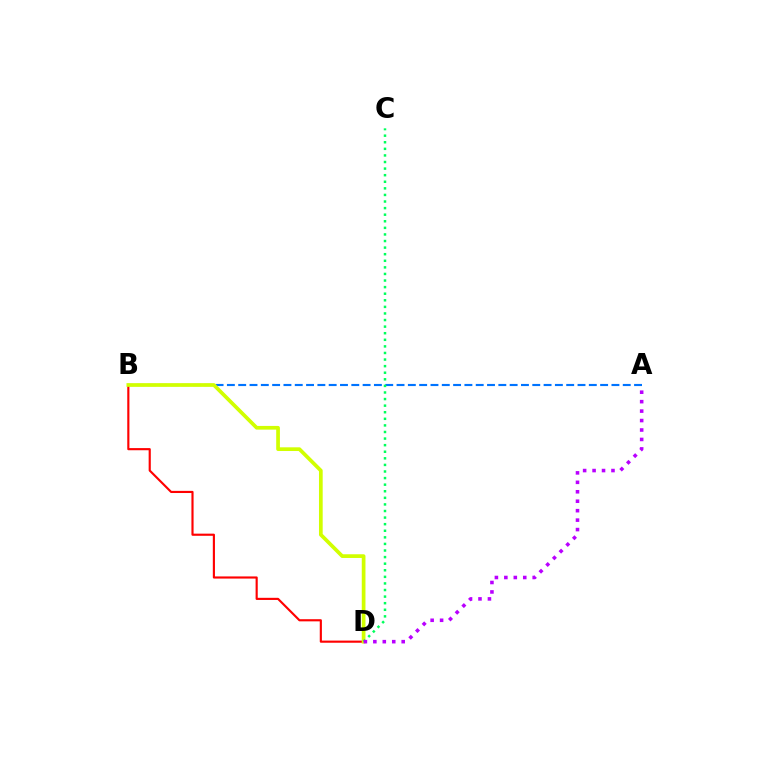{('A', 'B'): [{'color': '#0074ff', 'line_style': 'dashed', 'thickness': 1.54}], ('B', 'D'): [{'color': '#ff0000', 'line_style': 'solid', 'thickness': 1.54}, {'color': '#d1ff00', 'line_style': 'solid', 'thickness': 2.67}], ('C', 'D'): [{'color': '#00ff5c', 'line_style': 'dotted', 'thickness': 1.79}], ('A', 'D'): [{'color': '#b900ff', 'line_style': 'dotted', 'thickness': 2.57}]}